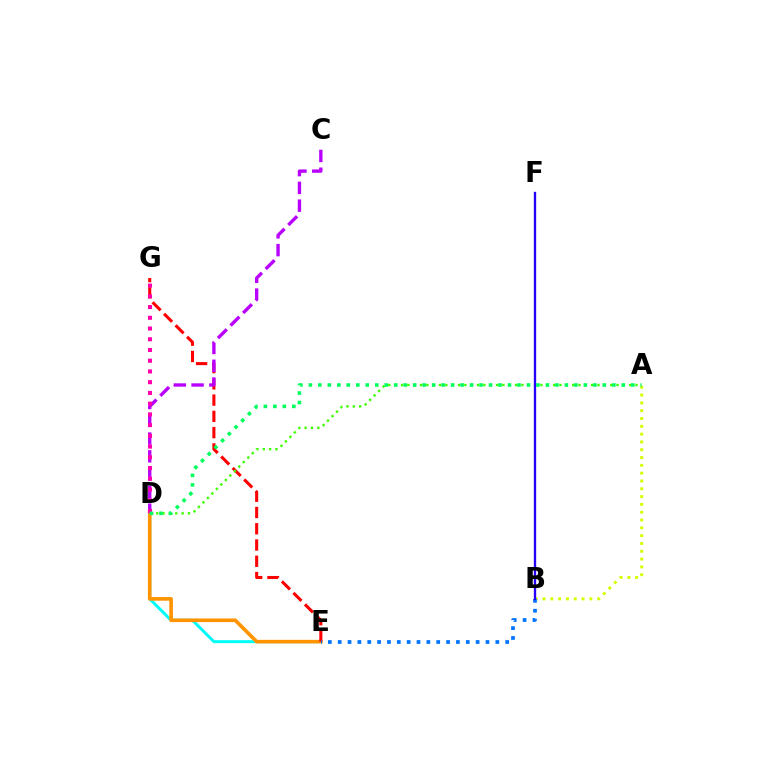{('A', 'B'): [{'color': '#d1ff00', 'line_style': 'dotted', 'thickness': 2.12}], ('D', 'E'): [{'color': '#00fff6', 'line_style': 'solid', 'thickness': 2.15}, {'color': '#ff9400', 'line_style': 'solid', 'thickness': 2.61}], ('E', 'G'): [{'color': '#ff0000', 'line_style': 'dashed', 'thickness': 2.21}], ('C', 'D'): [{'color': '#b900ff', 'line_style': 'dashed', 'thickness': 2.42}], ('B', 'E'): [{'color': '#0074ff', 'line_style': 'dotted', 'thickness': 2.68}], ('A', 'D'): [{'color': '#3dff00', 'line_style': 'dotted', 'thickness': 1.72}, {'color': '#00ff5c', 'line_style': 'dotted', 'thickness': 2.58}], ('D', 'G'): [{'color': '#ff00ac', 'line_style': 'dotted', 'thickness': 2.92}], ('B', 'F'): [{'color': '#2500ff', 'line_style': 'solid', 'thickness': 1.67}]}